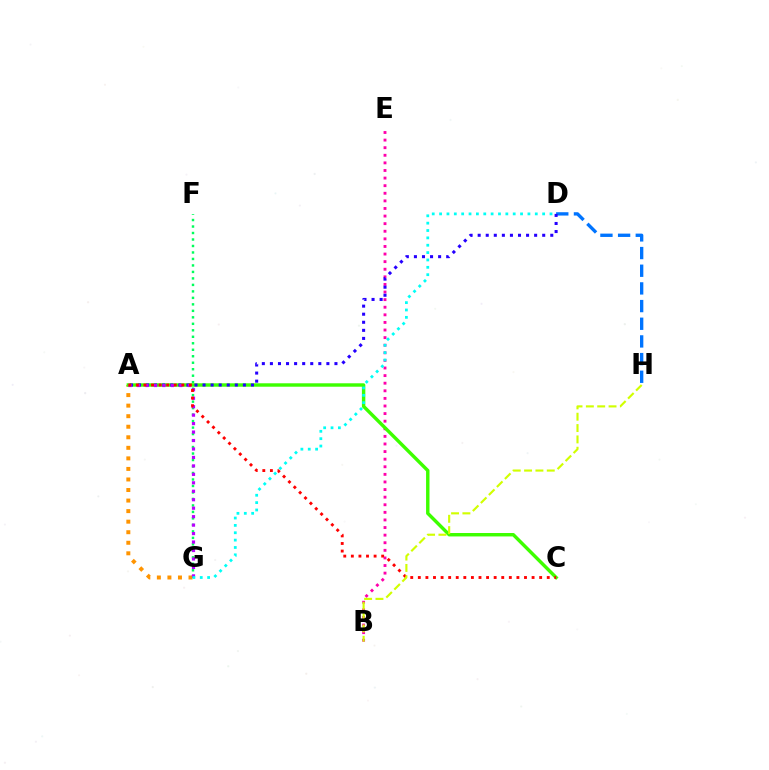{('B', 'E'): [{'color': '#ff00ac', 'line_style': 'dotted', 'thickness': 2.06}], ('F', 'G'): [{'color': '#00ff5c', 'line_style': 'dotted', 'thickness': 1.76}], ('A', 'G'): [{'color': '#ff9400', 'line_style': 'dotted', 'thickness': 2.87}, {'color': '#b900ff', 'line_style': 'dotted', 'thickness': 2.3}], ('A', 'C'): [{'color': '#3dff00', 'line_style': 'solid', 'thickness': 2.47}, {'color': '#ff0000', 'line_style': 'dotted', 'thickness': 2.06}], ('D', 'H'): [{'color': '#0074ff', 'line_style': 'dashed', 'thickness': 2.4}], ('A', 'D'): [{'color': '#2500ff', 'line_style': 'dotted', 'thickness': 2.19}], ('D', 'G'): [{'color': '#00fff6', 'line_style': 'dotted', 'thickness': 2.0}], ('B', 'H'): [{'color': '#d1ff00', 'line_style': 'dashed', 'thickness': 1.54}]}